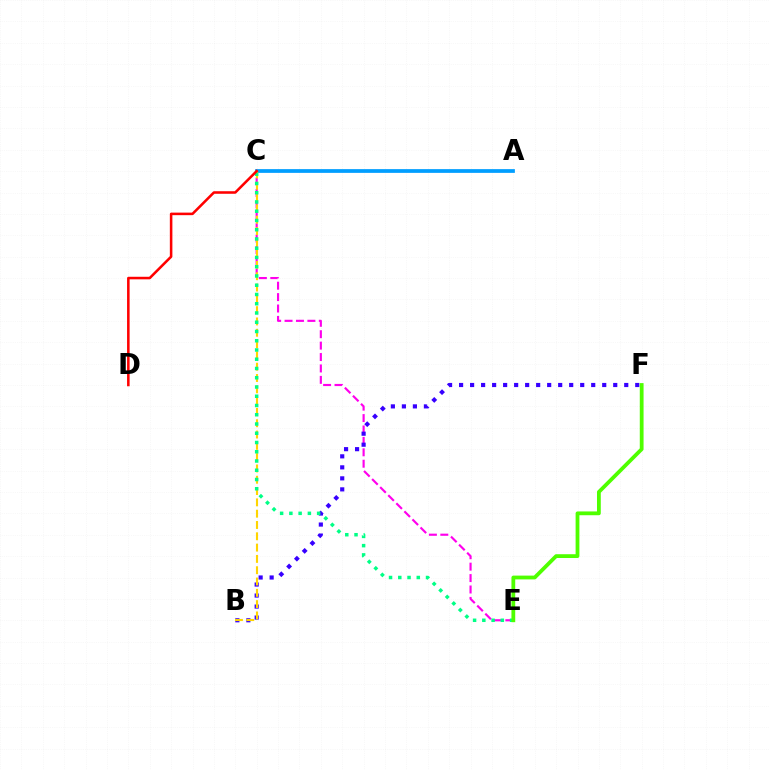{('A', 'C'): [{'color': '#009eff', 'line_style': 'solid', 'thickness': 2.69}], ('C', 'E'): [{'color': '#ff00ed', 'line_style': 'dashed', 'thickness': 1.55}, {'color': '#00ff86', 'line_style': 'dotted', 'thickness': 2.51}], ('B', 'F'): [{'color': '#3700ff', 'line_style': 'dotted', 'thickness': 2.99}], ('B', 'C'): [{'color': '#ffd500', 'line_style': 'dashed', 'thickness': 1.54}], ('E', 'F'): [{'color': '#4fff00', 'line_style': 'solid', 'thickness': 2.73}], ('C', 'D'): [{'color': '#ff0000', 'line_style': 'solid', 'thickness': 1.84}]}